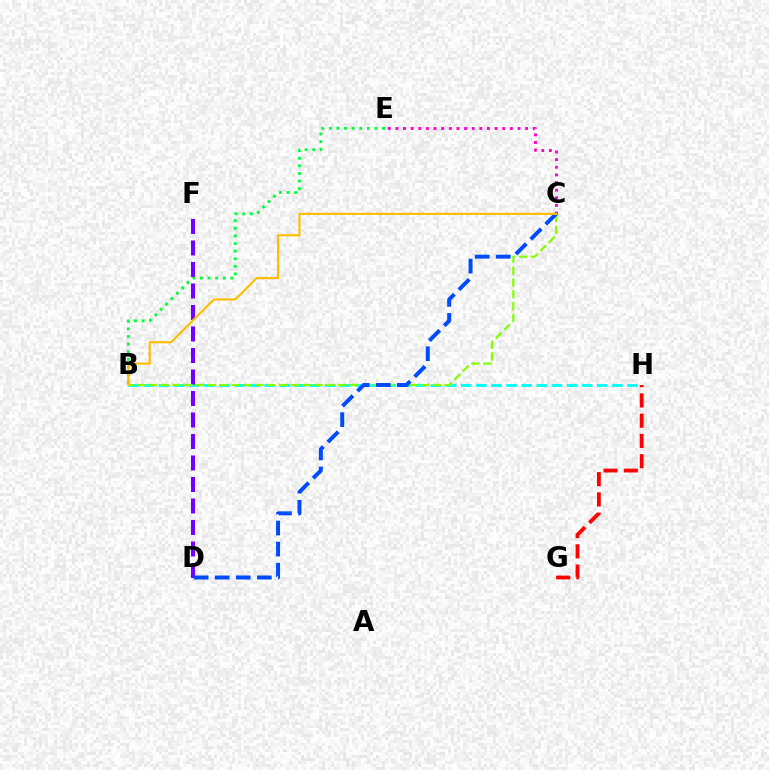{('B', 'E'): [{'color': '#00ff39', 'line_style': 'dotted', 'thickness': 2.07}], ('B', 'H'): [{'color': '#00fff6', 'line_style': 'dashed', 'thickness': 2.05}], ('D', 'F'): [{'color': '#7200ff', 'line_style': 'dashed', 'thickness': 2.92}], ('B', 'C'): [{'color': '#84ff00', 'line_style': 'dashed', 'thickness': 1.61}, {'color': '#ffbd00', 'line_style': 'solid', 'thickness': 1.54}], ('G', 'H'): [{'color': '#ff0000', 'line_style': 'dashed', 'thickness': 2.75}], ('C', 'E'): [{'color': '#ff00cf', 'line_style': 'dotted', 'thickness': 2.07}], ('C', 'D'): [{'color': '#004bff', 'line_style': 'dashed', 'thickness': 2.86}]}